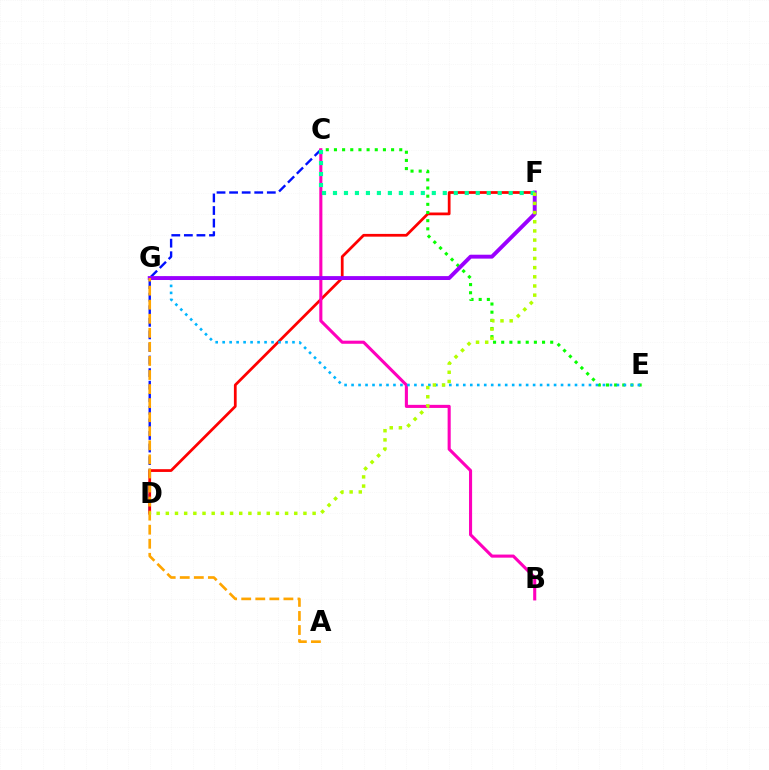{('C', 'D'): [{'color': '#0010ff', 'line_style': 'dashed', 'thickness': 1.71}], ('D', 'F'): [{'color': '#ff0000', 'line_style': 'solid', 'thickness': 1.98}, {'color': '#b3ff00', 'line_style': 'dotted', 'thickness': 2.49}], ('C', 'E'): [{'color': '#08ff00', 'line_style': 'dotted', 'thickness': 2.22}], ('B', 'C'): [{'color': '#ff00bd', 'line_style': 'solid', 'thickness': 2.22}], ('E', 'G'): [{'color': '#00b5ff', 'line_style': 'dotted', 'thickness': 1.9}], ('F', 'G'): [{'color': '#9b00ff', 'line_style': 'solid', 'thickness': 2.81}], ('A', 'G'): [{'color': '#ffa500', 'line_style': 'dashed', 'thickness': 1.91}], ('C', 'F'): [{'color': '#00ff9d', 'line_style': 'dotted', 'thickness': 2.98}]}